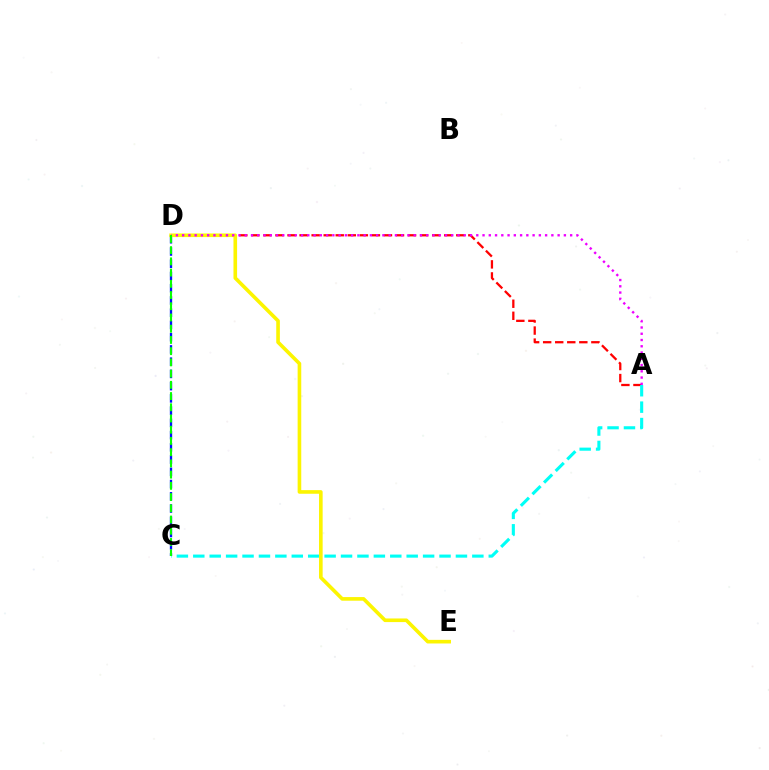{('A', 'D'): [{'color': '#ff0000', 'line_style': 'dashed', 'thickness': 1.64}, {'color': '#ee00ff', 'line_style': 'dotted', 'thickness': 1.7}], ('C', 'D'): [{'color': '#0010ff', 'line_style': 'dashed', 'thickness': 1.66}, {'color': '#08ff00', 'line_style': 'dashed', 'thickness': 1.52}], ('A', 'C'): [{'color': '#00fff6', 'line_style': 'dashed', 'thickness': 2.23}], ('D', 'E'): [{'color': '#fcf500', 'line_style': 'solid', 'thickness': 2.61}]}